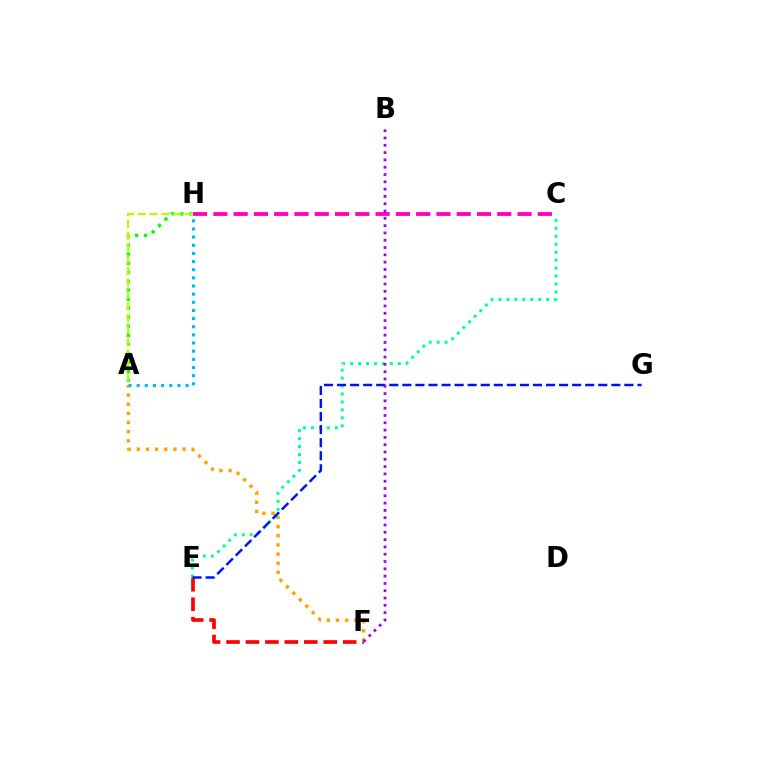{('C', 'H'): [{'color': '#ff00bd', 'line_style': 'dashed', 'thickness': 2.76}], ('E', 'F'): [{'color': '#ff0000', 'line_style': 'dashed', 'thickness': 2.64}], ('A', 'H'): [{'color': '#08ff00', 'line_style': 'dotted', 'thickness': 2.45}, {'color': '#00b5ff', 'line_style': 'dotted', 'thickness': 2.21}, {'color': '#b3ff00', 'line_style': 'dashed', 'thickness': 1.6}], ('A', 'F'): [{'color': '#ffa500', 'line_style': 'dotted', 'thickness': 2.49}], ('C', 'E'): [{'color': '#00ff9d', 'line_style': 'dotted', 'thickness': 2.16}], ('E', 'G'): [{'color': '#0010ff', 'line_style': 'dashed', 'thickness': 1.77}], ('B', 'F'): [{'color': '#9b00ff', 'line_style': 'dotted', 'thickness': 1.98}]}